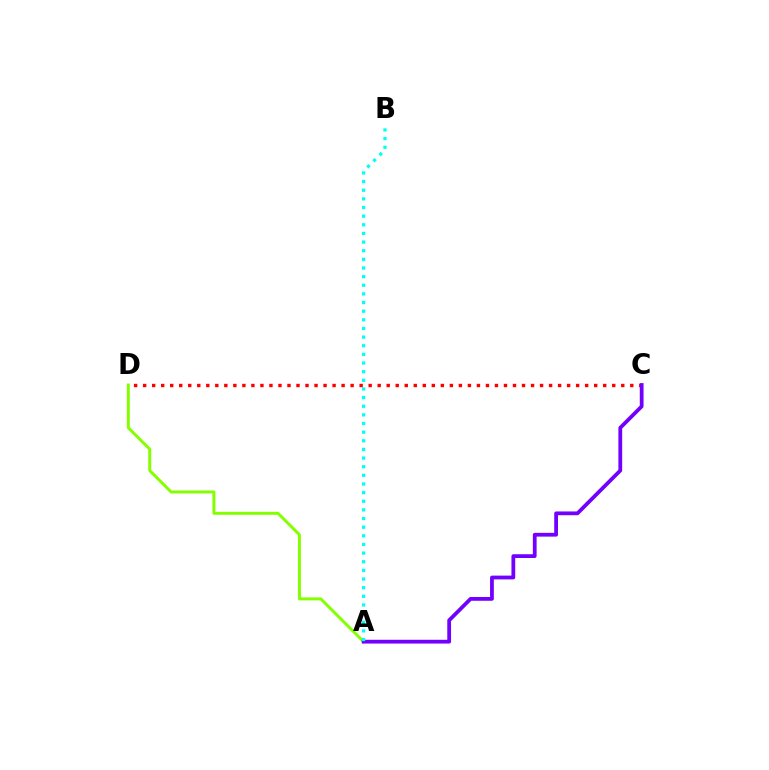{('C', 'D'): [{'color': '#ff0000', 'line_style': 'dotted', 'thickness': 2.45}], ('A', 'D'): [{'color': '#84ff00', 'line_style': 'solid', 'thickness': 2.13}], ('A', 'C'): [{'color': '#7200ff', 'line_style': 'solid', 'thickness': 2.72}], ('A', 'B'): [{'color': '#00fff6', 'line_style': 'dotted', 'thickness': 2.35}]}